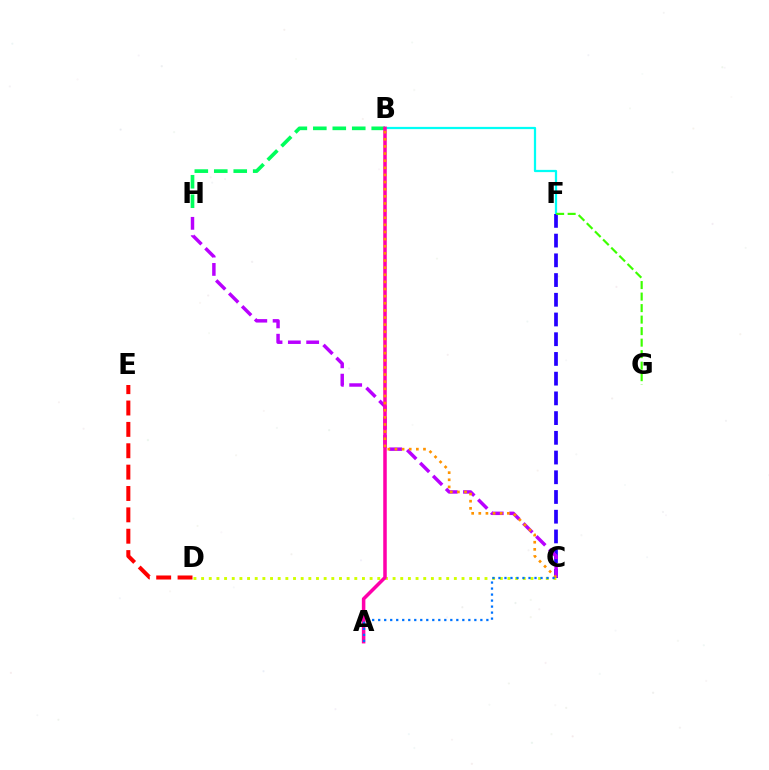{('B', 'F'): [{'color': '#00fff6', 'line_style': 'solid', 'thickness': 1.61}], ('B', 'H'): [{'color': '#00ff5c', 'line_style': 'dashed', 'thickness': 2.64}], ('D', 'E'): [{'color': '#ff0000', 'line_style': 'dashed', 'thickness': 2.9}], ('C', 'F'): [{'color': '#2500ff', 'line_style': 'dashed', 'thickness': 2.68}], ('C', 'D'): [{'color': '#d1ff00', 'line_style': 'dotted', 'thickness': 2.08}], ('C', 'H'): [{'color': '#b900ff', 'line_style': 'dashed', 'thickness': 2.49}], ('A', 'B'): [{'color': '#ff00ac', 'line_style': 'solid', 'thickness': 2.54}], ('B', 'C'): [{'color': '#ff9400', 'line_style': 'dotted', 'thickness': 1.94}], ('F', 'G'): [{'color': '#3dff00', 'line_style': 'dashed', 'thickness': 1.56}], ('A', 'C'): [{'color': '#0074ff', 'line_style': 'dotted', 'thickness': 1.63}]}